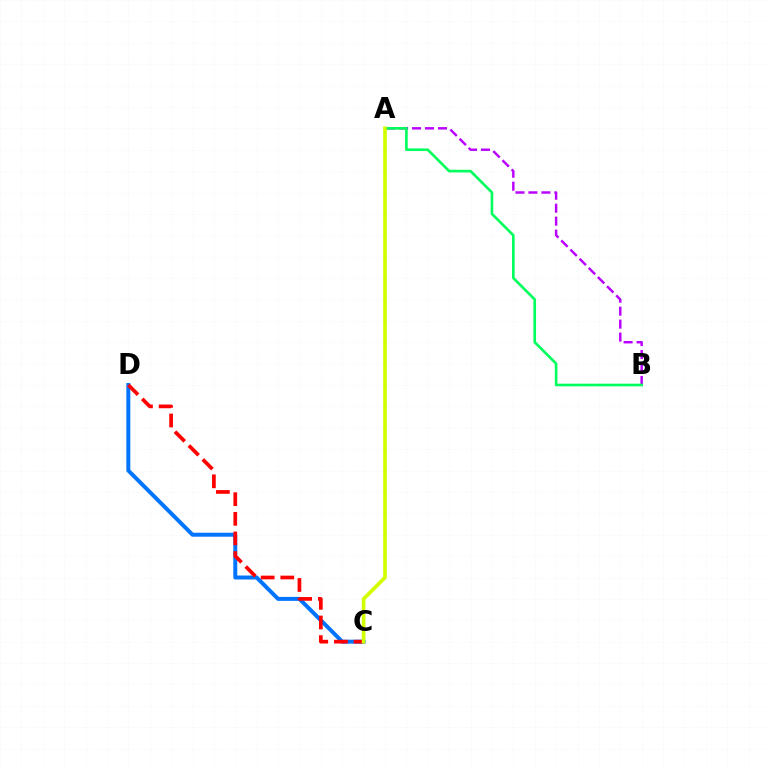{('C', 'D'): [{'color': '#0074ff', 'line_style': 'solid', 'thickness': 2.86}, {'color': '#ff0000', 'line_style': 'dashed', 'thickness': 2.67}], ('A', 'B'): [{'color': '#b900ff', 'line_style': 'dashed', 'thickness': 1.76}, {'color': '#00ff5c', 'line_style': 'solid', 'thickness': 1.9}], ('A', 'C'): [{'color': '#d1ff00', 'line_style': 'solid', 'thickness': 2.64}]}